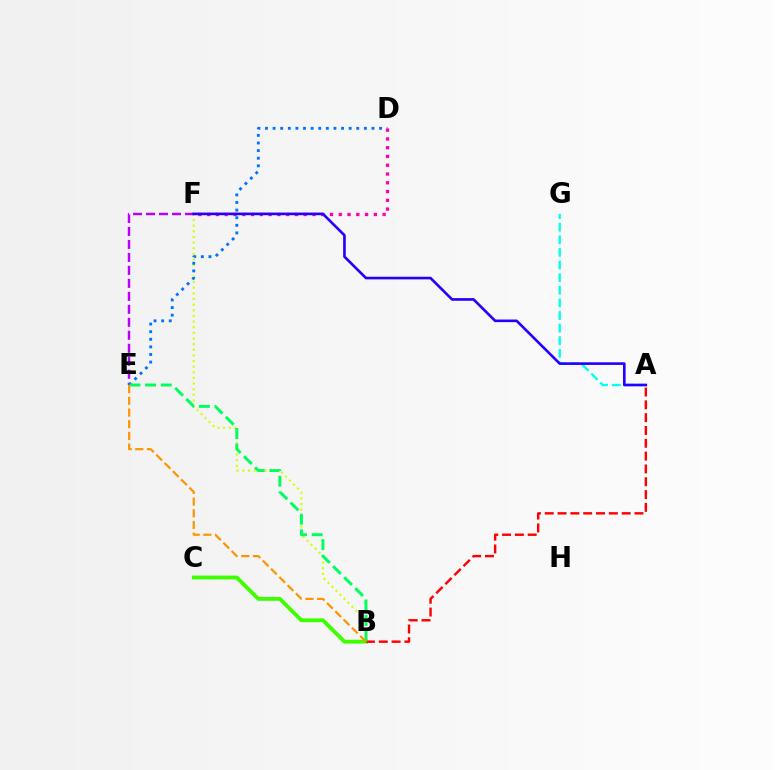{('B', 'C'): [{'color': '#3dff00', 'line_style': 'solid', 'thickness': 2.76}], ('A', 'G'): [{'color': '#00fff6', 'line_style': 'dashed', 'thickness': 1.71}], ('B', 'F'): [{'color': '#d1ff00', 'line_style': 'dotted', 'thickness': 1.53}], ('E', 'F'): [{'color': '#b900ff', 'line_style': 'dashed', 'thickness': 1.76}], ('A', 'B'): [{'color': '#ff0000', 'line_style': 'dashed', 'thickness': 1.74}], ('D', 'E'): [{'color': '#0074ff', 'line_style': 'dotted', 'thickness': 2.07}], ('D', 'F'): [{'color': '#ff00ac', 'line_style': 'dotted', 'thickness': 2.38}], ('B', 'E'): [{'color': '#00ff5c', 'line_style': 'dashed', 'thickness': 2.13}, {'color': '#ff9400', 'line_style': 'dashed', 'thickness': 1.59}], ('A', 'F'): [{'color': '#2500ff', 'line_style': 'solid', 'thickness': 1.9}]}